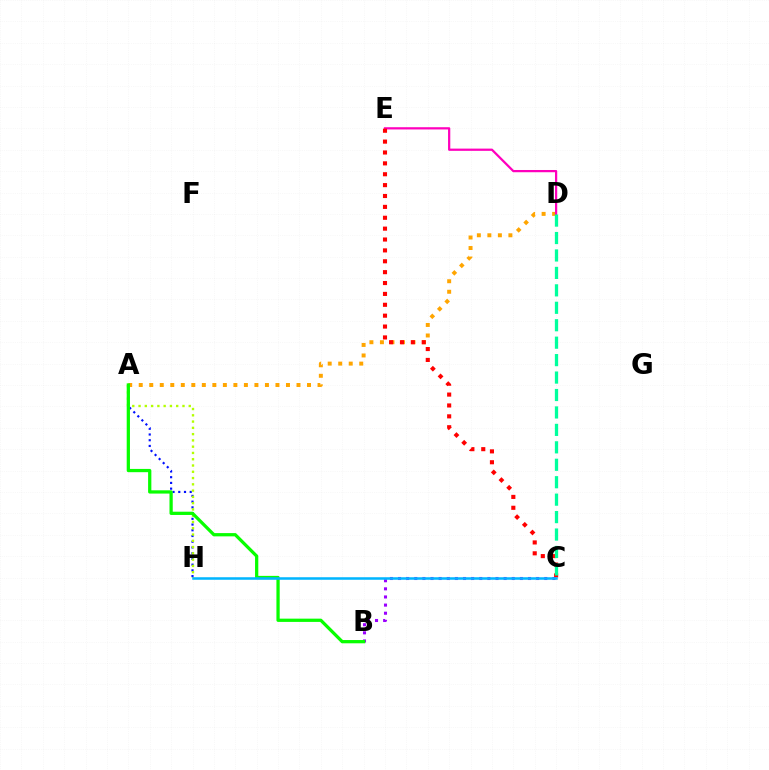{('A', 'H'): [{'color': '#0010ff', 'line_style': 'dotted', 'thickness': 1.56}, {'color': '#b3ff00', 'line_style': 'dotted', 'thickness': 1.7}], ('A', 'D'): [{'color': '#ffa500', 'line_style': 'dotted', 'thickness': 2.86}], ('D', 'E'): [{'color': '#ff00bd', 'line_style': 'solid', 'thickness': 1.61}], ('C', 'E'): [{'color': '#ff0000', 'line_style': 'dotted', 'thickness': 2.96}], ('B', 'C'): [{'color': '#9b00ff', 'line_style': 'dotted', 'thickness': 2.21}], ('A', 'B'): [{'color': '#08ff00', 'line_style': 'solid', 'thickness': 2.35}], ('C', 'H'): [{'color': '#00b5ff', 'line_style': 'solid', 'thickness': 1.82}], ('C', 'D'): [{'color': '#00ff9d', 'line_style': 'dashed', 'thickness': 2.37}]}